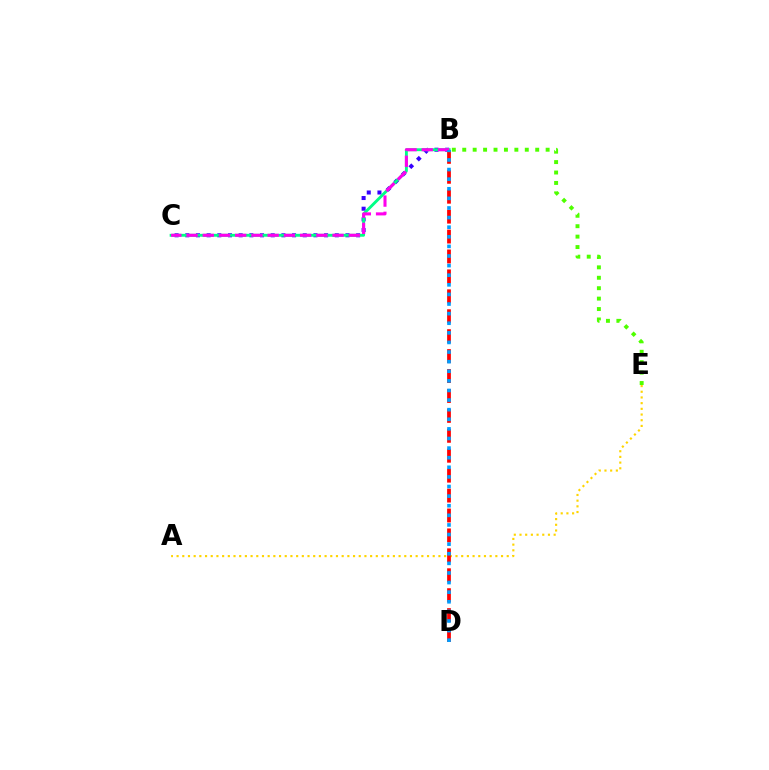{('A', 'E'): [{'color': '#ffd500', 'line_style': 'dotted', 'thickness': 1.55}], ('B', 'D'): [{'color': '#ff0000', 'line_style': 'dashed', 'thickness': 2.71}, {'color': '#009eff', 'line_style': 'dotted', 'thickness': 2.61}], ('B', 'E'): [{'color': '#4fff00', 'line_style': 'dotted', 'thickness': 2.83}], ('B', 'C'): [{'color': '#3700ff', 'line_style': 'dotted', 'thickness': 2.9}, {'color': '#00ff86', 'line_style': 'solid', 'thickness': 2.08}, {'color': '#ff00ed', 'line_style': 'dashed', 'thickness': 2.2}]}